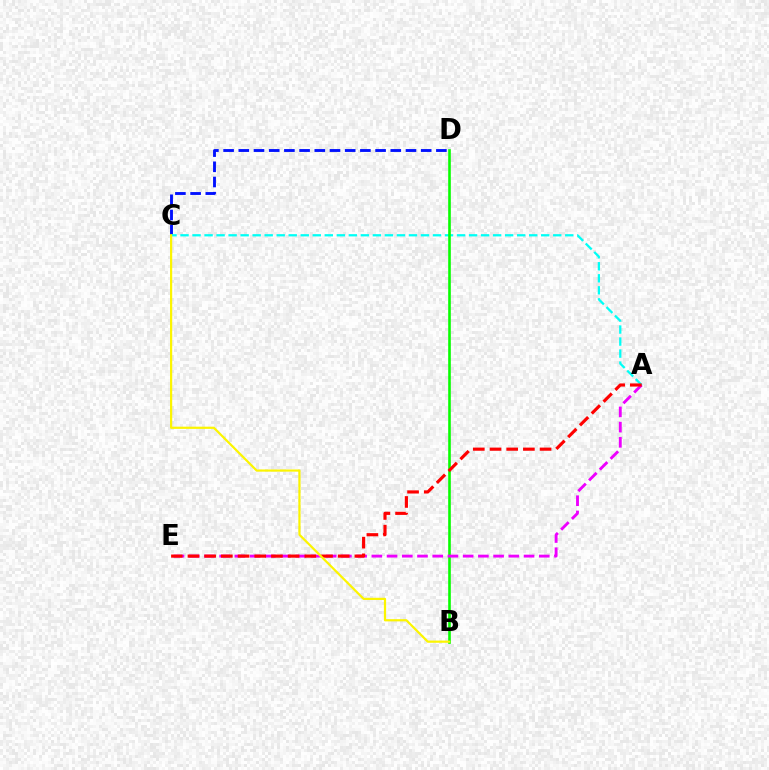{('C', 'D'): [{'color': '#0010ff', 'line_style': 'dashed', 'thickness': 2.06}], ('A', 'C'): [{'color': '#00fff6', 'line_style': 'dashed', 'thickness': 1.63}], ('B', 'D'): [{'color': '#08ff00', 'line_style': 'solid', 'thickness': 1.89}], ('A', 'E'): [{'color': '#ee00ff', 'line_style': 'dashed', 'thickness': 2.07}, {'color': '#ff0000', 'line_style': 'dashed', 'thickness': 2.27}], ('B', 'C'): [{'color': '#fcf500', 'line_style': 'solid', 'thickness': 1.59}]}